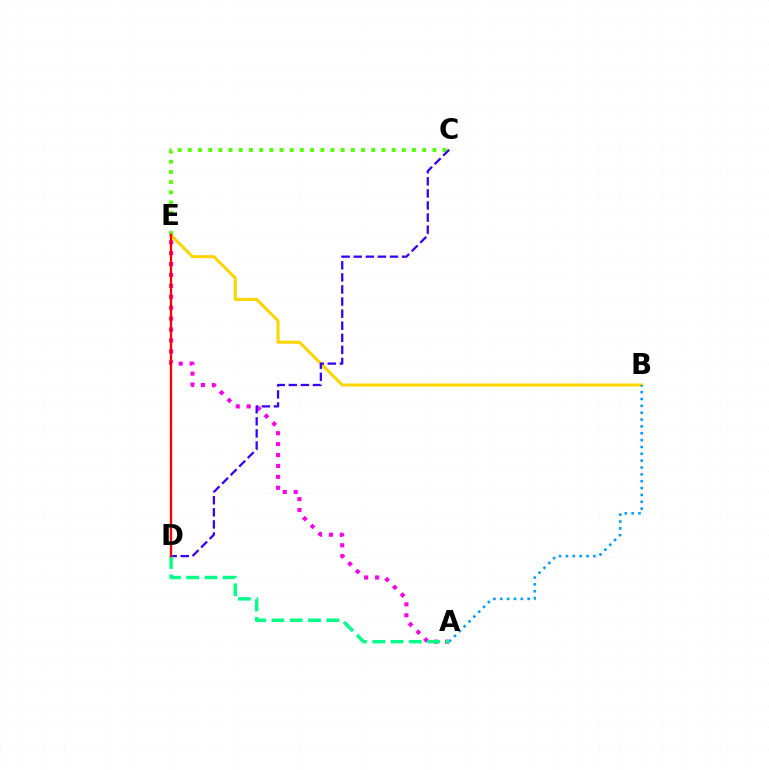{('B', 'E'): [{'color': '#ffd500', 'line_style': 'solid', 'thickness': 2.18}], ('A', 'E'): [{'color': '#ff00ed', 'line_style': 'dotted', 'thickness': 2.97}], ('A', 'B'): [{'color': '#009eff', 'line_style': 'dotted', 'thickness': 1.86}], ('C', 'E'): [{'color': '#4fff00', 'line_style': 'dotted', 'thickness': 2.77}], ('C', 'D'): [{'color': '#3700ff', 'line_style': 'dashed', 'thickness': 1.64}], ('A', 'D'): [{'color': '#00ff86', 'line_style': 'dashed', 'thickness': 2.48}], ('D', 'E'): [{'color': '#ff0000', 'line_style': 'solid', 'thickness': 1.68}]}